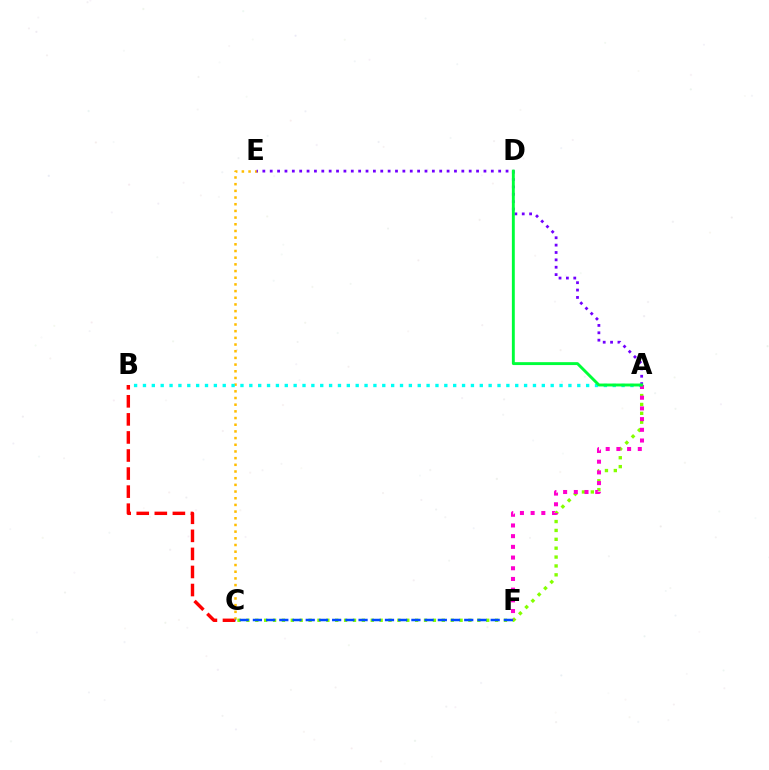{('B', 'C'): [{'color': '#ff0000', 'line_style': 'dashed', 'thickness': 2.45}], ('C', 'E'): [{'color': '#ffbd00', 'line_style': 'dotted', 'thickness': 1.82}], ('A', 'C'): [{'color': '#84ff00', 'line_style': 'dotted', 'thickness': 2.41}], ('A', 'E'): [{'color': '#7200ff', 'line_style': 'dotted', 'thickness': 2.0}], ('A', 'B'): [{'color': '#00fff6', 'line_style': 'dotted', 'thickness': 2.41}], ('C', 'F'): [{'color': '#004bff', 'line_style': 'dashed', 'thickness': 1.79}], ('A', 'F'): [{'color': '#ff00cf', 'line_style': 'dotted', 'thickness': 2.91}], ('A', 'D'): [{'color': '#00ff39', 'line_style': 'solid', 'thickness': 2.09}]}